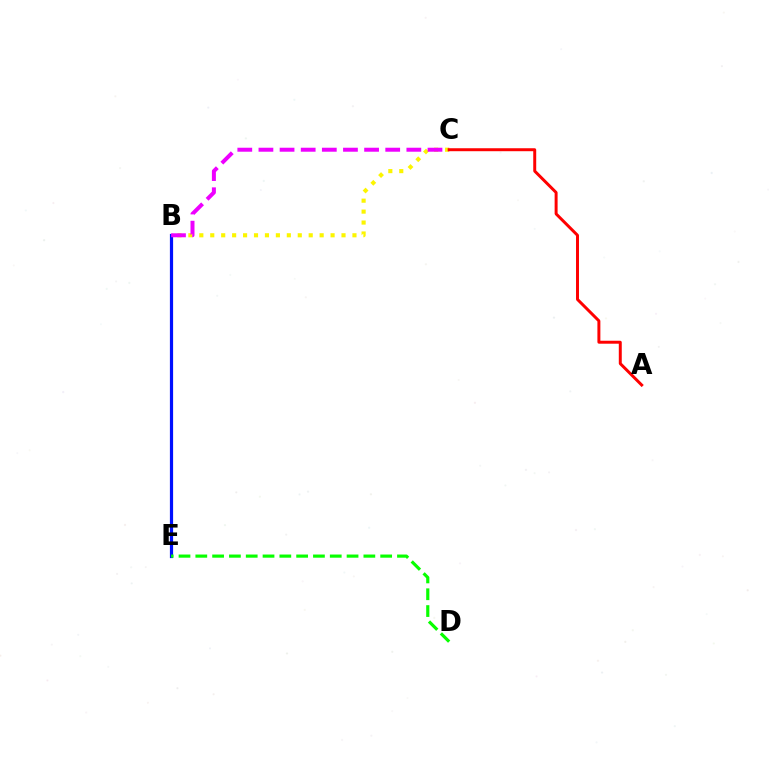{('B', 'E'): [{'color': '#00fff6', 'line_style': 'dashed', 'thickness': 2.11}, {'color': '#0010ff', 'line_style': 'solid', 'thickness': 2.31}], ('B', 'C'): [{'color': '#fcf500', 'line_style': 'dotted', 'thickness': 2.97}, {'color': '#ee00ff', 'line_style': 'dashed', 'thickness': 2.87}], ('A', 'C'): [{'color': '#ff0000', 'line_style': 'solid', 'thickness': 2.14}], ('D', 'E'): [{'color': '#08ff00', 'line_style': 'dashed', 'thickness': 2.28}]}